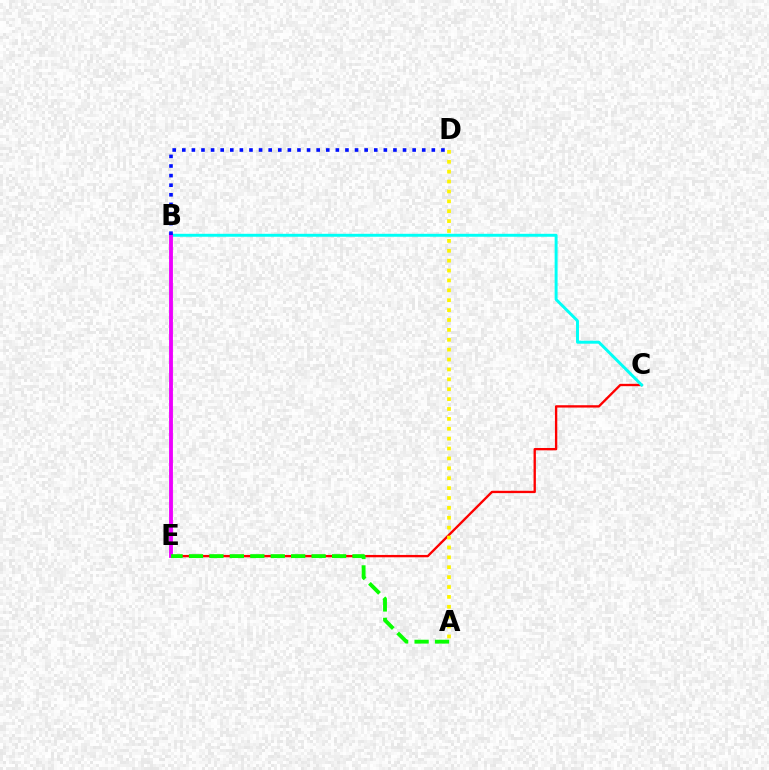{('C', 'E'): [{'color': '#ff0000', 'line_style': 'solid', 'thickness': 1.69}], ('B', 'C'): [{'color': '#00fff6', 'line_style': 'solid', 'thickness': 2.12}], ('B', 'E'): [{'color': '#ee00ff', 'line_style': 'solid', 'thickness': 2.77}], ('B', 'D'): [{'color': '#0010ff', 'line_style': 'dotted', 'thickness': 2.61}], ('A', 'E'): [{'color': '#08ff00', 'line_style': 'dashed', 'thickness': 2.78}], ('A', 'D'): [{'color': '#fcf500', 'line_style': 'dotted', 'thickness': 2.69}]}